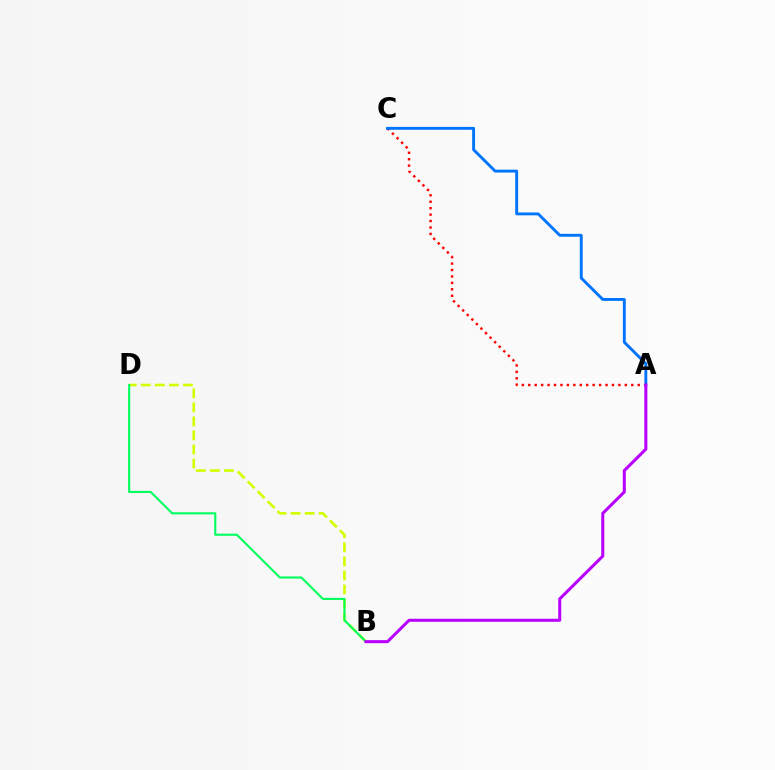{('B', 'D'): [{'color': '#d1ff00', 'line_style': 'dashed', 'thickness': 1.91}, {'color': '#00ff5c', 'line_style': 'solid', 'thickness': 1.51}], ('A', 'C'): [{'color': '#ff0000', 'line_style': 'dotted', 'thickness': 1.75}, {'color': '#0074ff', 'line_style': 'solid', 'thickness': 2.08}], ('A', 'B'): [{'color': '#b900ff', 'line_style': 'solid', 'thickness': 2.18}]}